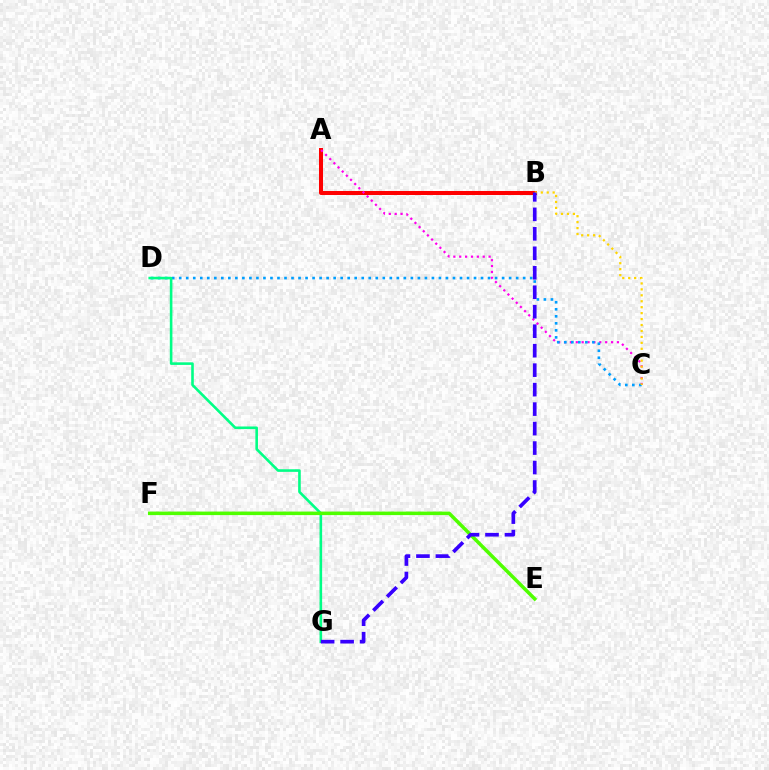{('A', 'B'): [{'color': '#ff0000', 'line_style': 'solid', 'thickness': 2.89}], ('A', 'C'): [{'color': '#ff00ed', 'line_style': 'dotted', 'thickness': 1.6}], ('C', 'D'): [{'color': '#009eff', 'line_style': 'dotted', 'thickness': 1.91}], ('D', 'G'): [{'color': '#00ff86', 'line_style': 'solid', 'thickness': 1.87}], ('E', 'F'): [{'color': '#4fff00', 'line_style': 'solid', 'thickness': 2.54}], ('B', 'C'): [{'color': '#ffd500', 'line_style': 'dotted', 'thickness': 1.61}], ('B', 'G'): [{'color': '#3700ff', 'line_style': 'dashed', 'thickness': 2.65}]}